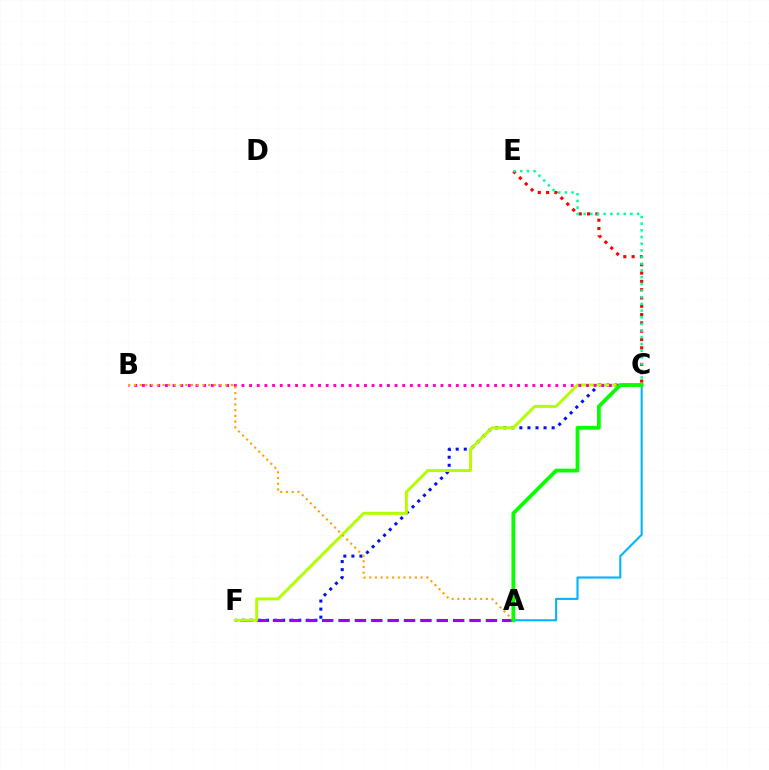{('C', 'E'): [{'color': '#ff0000', 'line_style': 'dotted', 'thickness': 2.26}, {'color': '#00ff9d', 'line_style': 'dotted', 'thickness': 1.82}], ('C', 'F'): [{'color': '#0010ff', 'line_style': 'dotted', 'thickness': 2.19}, {'color': '#b3ff00', 'line_style': 'solid', 'thickness': 2.13}], ('A', 'F'): [{'color': '#9b00ff', 'line_style': 'dashed', 'thickness': 2.22}], ('B', 'C'): [{'color': '#ff00bd', 'line_style': 'dotted', 'thickness': 2.08}], ('A', 'B'): [{'color': '#ffa500', 'line_style': 'dotted', 'thickness': 1.55}], ('A', 'C'): [{'color': '#00b5ff', 'line_style': 'solid', 'thickness': 1.5}, {'color': '#08ff00', 'line_style': 'solid', 'thickness': 2.73}]}